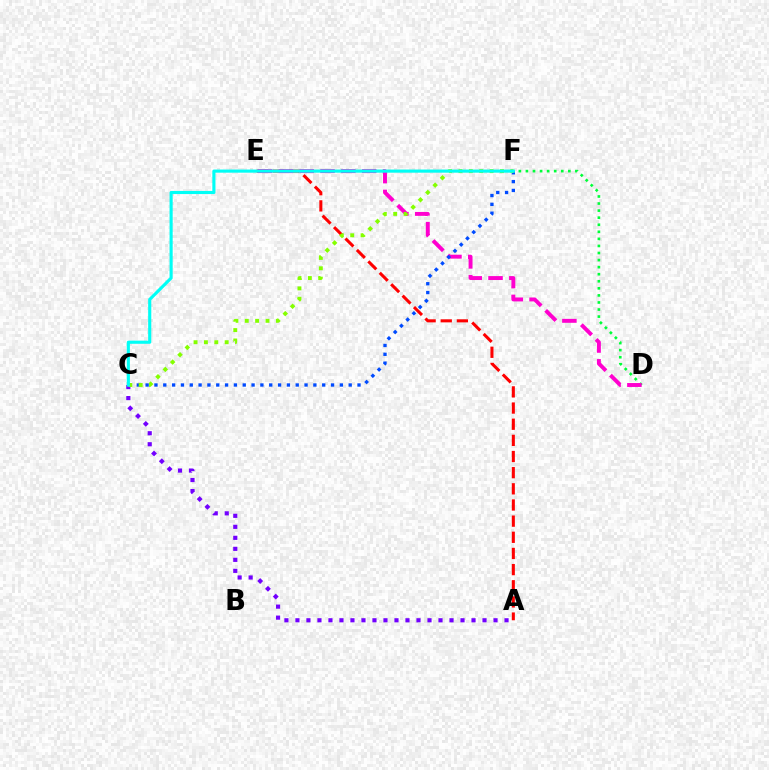{('D', 'F'): [{'color': '#00ff39', 'line_style': 'dotted', 'thickness': 1.92}], ('A', 'E'): [{'color': '#ff0000', 'line_style': 'dashed', 'thickness': 2.19}], ('E', 'F'): [{'color': '#ffbd00', 'line_style': 'solid', 'thickness': 1.5}], ('A', 'C'): [{'color': '#7200ff', 'line_style': 'dotted', 'thickness': 2.99}], ('D', 'E'): [{'color': '#ff00cf', 'line_style': 'dashed', 'thickness': 2.83}], ('C', 'F'): [{'color': '#004bff', 'line_style': 'dotted', 'thickness': 2.4}, {'color': '#84ff00', 'line_style': 'dotted', 'thickness': 2.82}, {'color': '#00fff6', 'line_style': 'solid', 'thickness': 2.25}]}